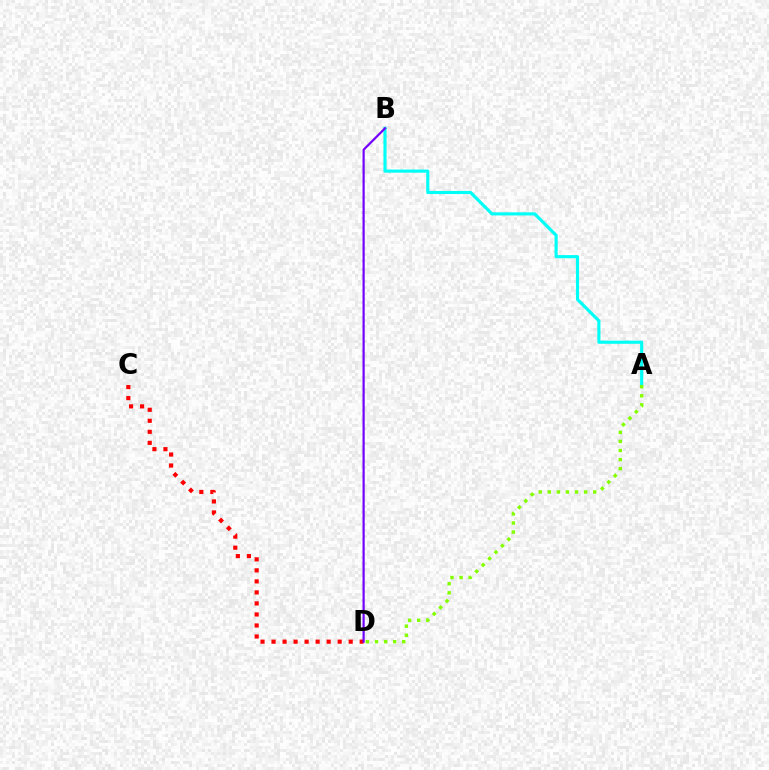{('A', 'B'): [{'color': '#00fff6', 'line_style': 'solid', 'thickness': 2.25}], ('C', 'D'): [{'color': '#ff0000', 'line_style': 'dotted', 'thickness': 2.99}], ('B', 'D'): [{'color': '#7200ff', 'line_style': 'solid', 'thickness': 1.57}], ('A', 'D'): [{'color': '#84ff00', 'line_style': 'dotted', 'thickness': 2.47}]}